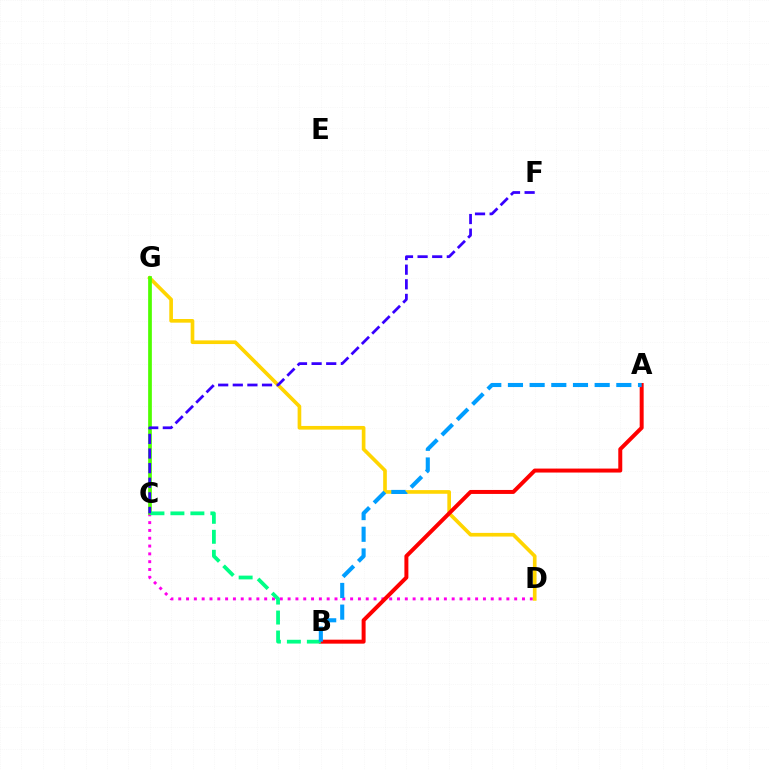{('C', 'D'): [{'color': '#ff00ed', 'line_style': 'dotted', 'thickness': 2.12}], ('D', 'G'): [{'color': '#ffd500', 'line_style': 'solid', 'thickness': 2.64}], ('A', 'B'): [{'color': '#ff0000', 'line_style': 'solid', 'thickness': 2.86}, {'color': '#009eff', 'line_style': 'dashed', 'thickness': 2.95}], ('C', 'G'): [{'color': '#4fff00', 'line_style': 'solid', 'thickness': 2.68}], ('B', 'C'): [{'color': '#00ff86', 'line_style': 'dashed', 'thickness': 2.71}], ('C', 'F'): [{'color': '#3700ff', 'line_style': 'dashed', 'thickness': 1.99}]}